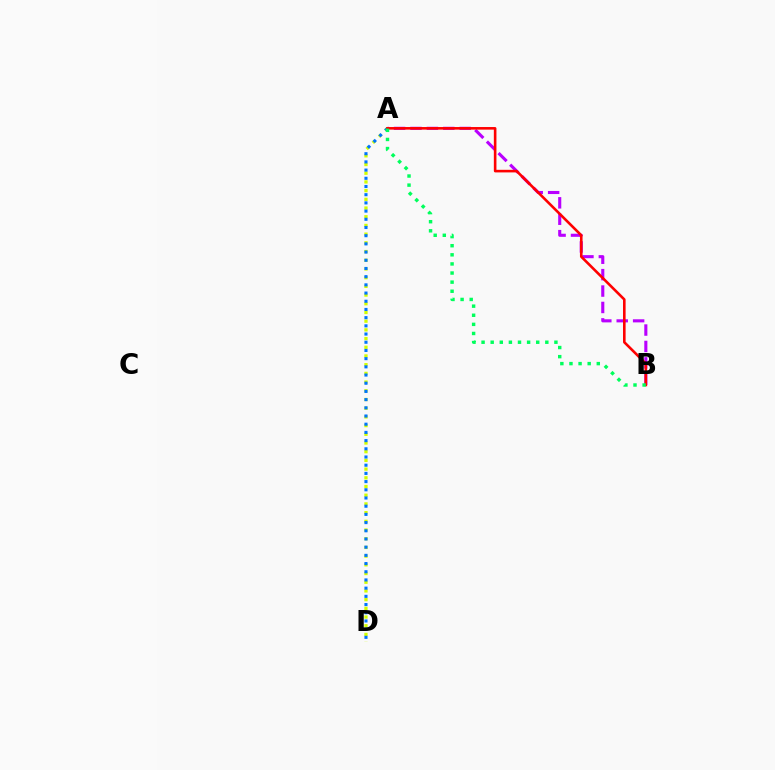{('A', 'B'): [{'color': '#b900ff', 'line_style': 'dashed', 'thickness': 2.23}, {'color': '#ff0000', 'line_style': 'solid', 'thickness': 1.87}, {'color': '#00ff5c', 'line_style': 'dotted', 'thickness': 2.47}], ('A', 'D'): [{'color': '#d1ff00', 'line_style': 'dotted', 'thickness': 2.36}, {'color': '#0074ff', 'line_style': 'dotted', 'thickness': 2.23}]}